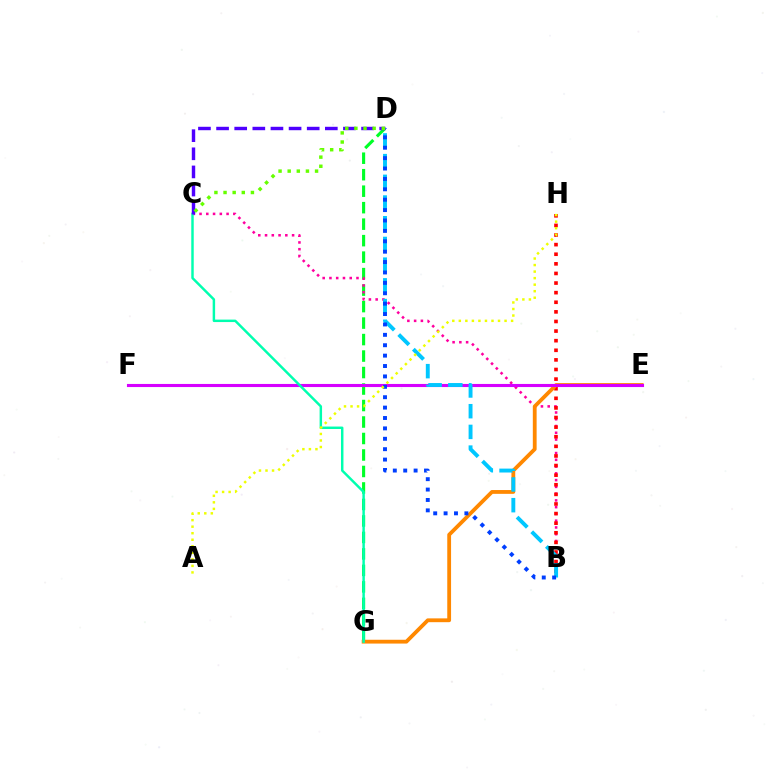{('D', 'G'): [{'color': '#00ff27', 'line_style': 'dashed', 'thickness': 2.24}], ('B', 'C'): [{'color': '#ff00a0', 'line_style': 'dotted', 'thickness': 1.84}], ('B', 'H'): [{'color': '#ff0000', 'line_style': 'dotted', 'thickness': 2.61}], ('E', 'G'): [{'color': '#ff8800', 'line_style': 'solid', 'thickness': 2.74}], ('E', 'F'): [{'color': '#d600ff', 'line_style': 'solid', 'thickness': 2.23}], ('B', 'D'): [{'color': '#00c7ff', 'line_style': 'dashed', 'thickness': 2.81}, {'color': '#003fff', 'line_style': 'dotted', 'thickness': 2.82}], ('C', 'G'): [{'color': '#00ffaf', 'line_style': 'solid', 'thickness': 1.77}], ('C', 'D'): [{'color': '#4f00ff', 'line_style': 'dashed', 'thickness': 2.46}, {'color': '#66ff00', 'line_style': 'dotted', 'thickness': 2.48}], ('A', 'H'): [{'color': '#eeff00', 'line_style': 'dotted', 'thickness': 1.78}]}